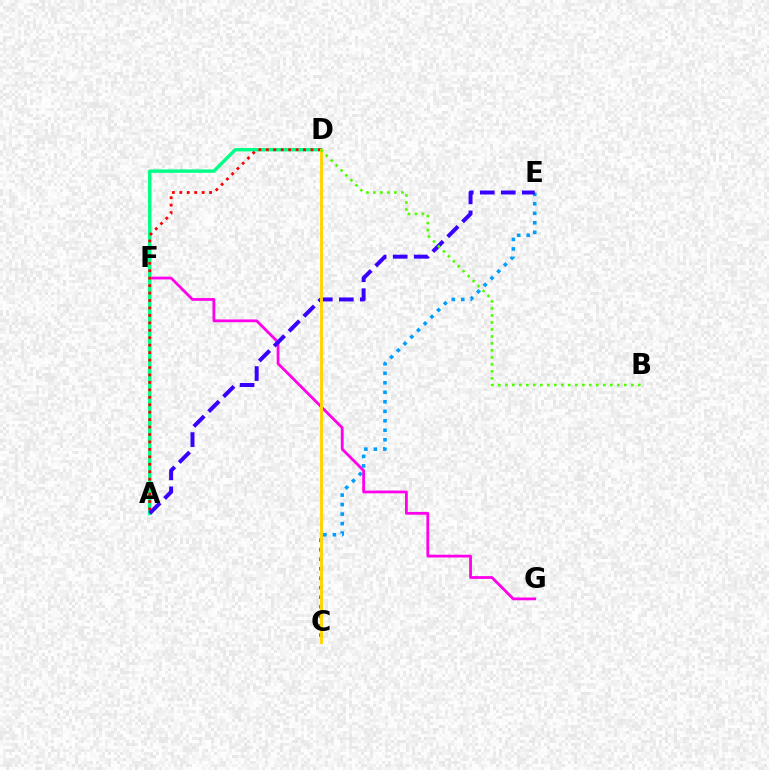{('F', 'G'): [{'color': '#ff00ed', 'line_style': 'solid', 'thickness': 2.0}], ('A', 'D'): [{'color': '#00ff86', 'line_style': 'solid', 'thickness': 2.44}, {'color': '#ff0000', 'line_style': 'dotted', 'thickness': 2.02}], ('C', 'E'): [{'color': '#009eff', 'line_style': 'dotted', 'thickness': 2.58}], ('A', 'E'): [{'color': '#3700ff', 'line_style': 'dashed', 'thickness': 2.86}], ('C', 'D'): [{'color': '#ffd500', 'line_style': 'solid', 'thickness': 2.1}], ('B', 'D'): [{'color': '#4fff00', 'line_style': 'dotted', 'thickness': 1.9}]}